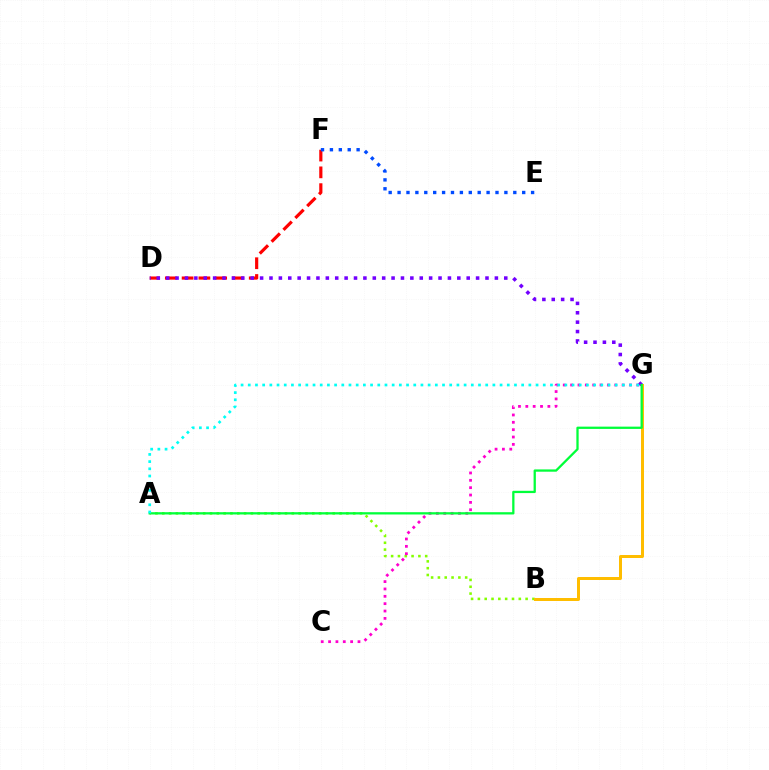{('D', 'F'): [{'color': '#ff0000', 'line_style': 'dashed', 'thickness': 2.28}], ('D', 'G'): [{'color': '#7200ff', 'line_style': 'dotted', 'thickness': 2.55}], ('E', 'F'): [{'color': '#004bff', 'line_style': 'dotted', 'thickness': 2.42}], ('A', 'B'): [{'color': '#84ff00', 'line_style': 'dotted', 'thickness': 1.85}], ('C', 'G'): [{'color': '#ff00cf', 'line_style': 'dotted', 'thickness': 2.0}], ('B', 'G'): [{'color': '#ffbd00', 'line_style': 'solid', 'thickness': 2.16}], ('A', 'G'): [{'color': '#00ff39', 'line_style': 'solid', 'thickness': 1.64}, {'color': '#00fff6', 'line_style': 'dotted', 'thickness': 1.95}]}